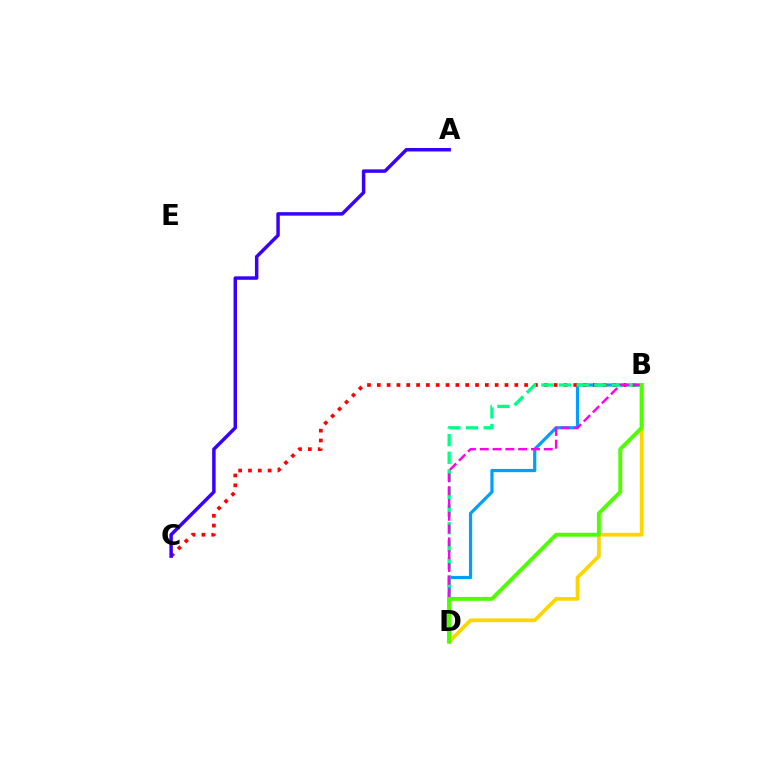{('B', 'D'): [{'color': '#009eff', 'line_style': 'solid', 'thickness': 2.31}, {'color': '#00ff86', 'line_style': 'dashed', 'thickness': 2.39}, {'color': '#ffd500', 'line_style': 'solid', 'thickness': 2.68}, {'color': '#ff00ed', 'line_style': 'dashed', 'thickness': 1.74}, {'color': '#4fff00', 'line_style': 'solid', 'thickness': 2.83}], ('B', 'C'): [{'color': '#ff0000', 'line_style': 'dotted', 'thickness': 2.67}], ('A', 'C'): [{'color': '#3700ff', 'line_style': 'solid', 'thickness': 2.5}]}